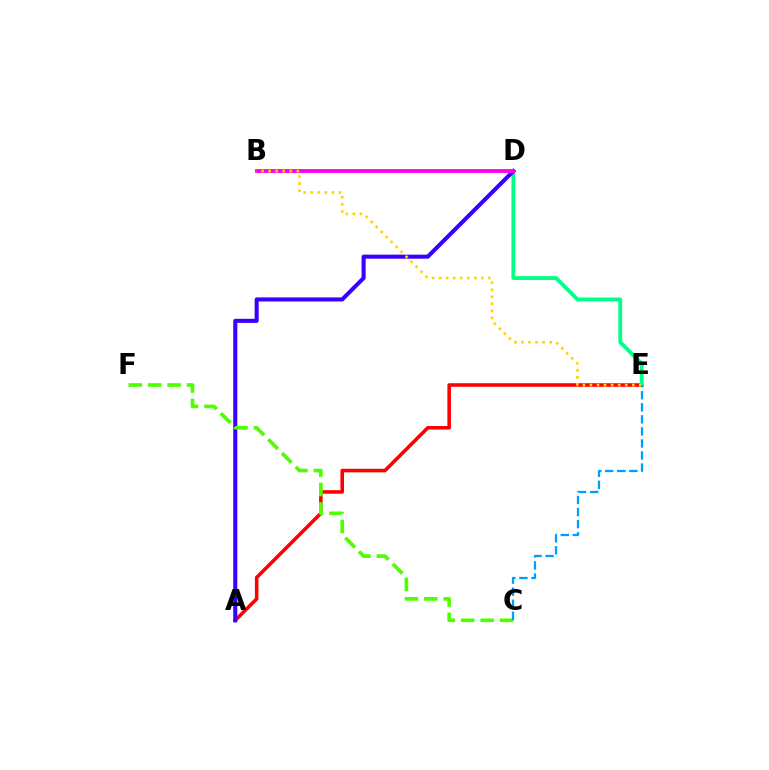{('A', 'E'): [{'color': '#ff0000', 'line_style': 'solid', 'thickness': 2.56}], ('D', 'E'): [{'color': '#00ff86', 'line_style': 'solid', 'thickness': 2.74}], ('A', 'D'): [{'color': '#3700ff', 'line_style': 'solid', 'thickness': 2.92}], ('B', 'D'): [{'color': '#ff00ed', 'line_style': 'solid', 'thickness': 2.78}], ('C', 'F'): [{'color': '#4fff00', 'line_style': 'dashed', 'thickness': 2.64}], ('B', 'E'): [{'color': '#ffd500', 'line_style': 'dotted', 'thickness': 1.92}], ('C', 'E'): [{'color': '#009eff', 'line_style': 'dashed', 'thickness': 1.64}]}